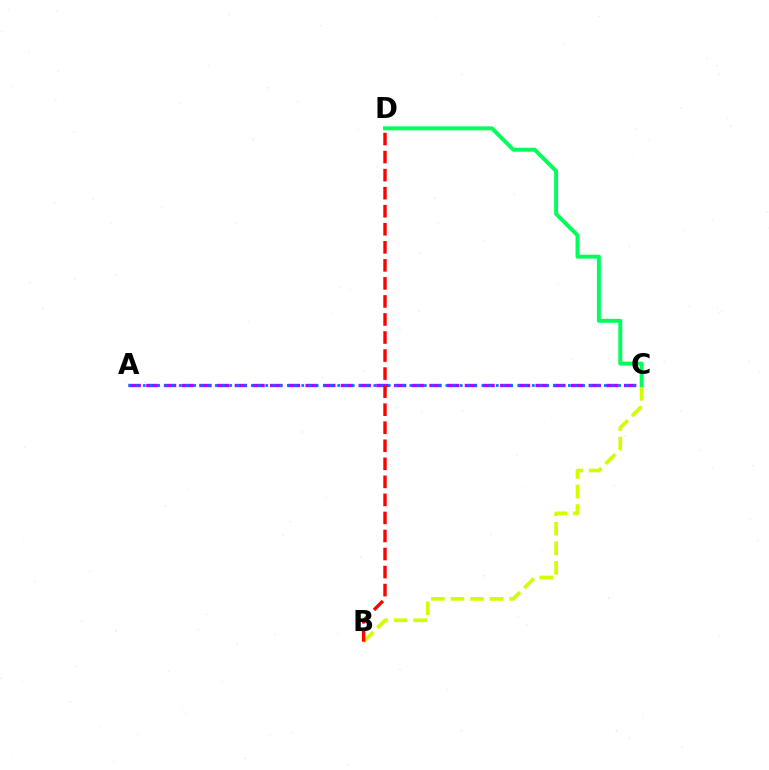{('A', 'C'): [{'color': '#b900ff', 'line_style': 'dashed', 'thickness': 2.4}, {'color': '#0074ff', 'line_style': 'dotted', 'thickness': 1.96}], ('C', 'D'): [{'color': '#00ff5c', 'line_style': 'solid', 'thickness': 2.84}], ('B', 'C'): [{'color': '#d1ff00', 'line_style': 'dashed', 'thickness': 2.65}], ('B', 'D'): [{'color': '#ff0000', 'line_style': 'dashed', 'thickness': 2.45}]}